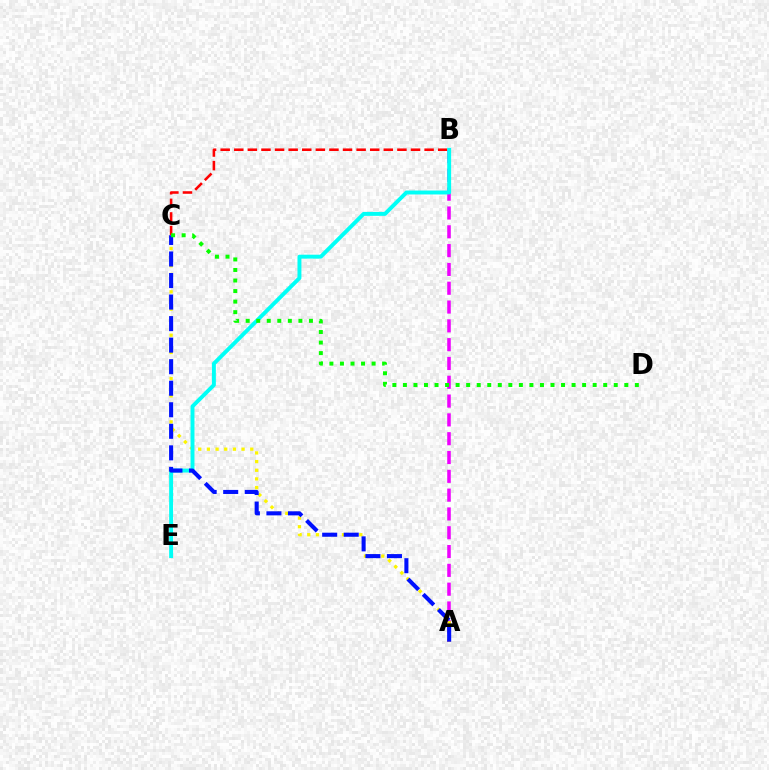{('B', 'C'): [{'color': '#ff0000', 'line_style': 'dashed', 'thickness': 1.85}], ('A', 'B'): [{'color': '#ee00ff', 'line_style': 'dashed', 'thickness': 2.56}], ('A', 'C'): [{'color': '#fcf500', 'line_style': 'dotted', 'thickness': 2.36}, {'color': '#0010ff', 'line_style': 'dashed', 'thickness': 2.93}], ('B', 'E'): [{'color': '#00fff6', 'line_style': 'solid', 'thickness': 2.83}], ('C', 'D'): [{'color': '#08ff00', 'line_style': 'dotted', 'thickness': 2.86}]}